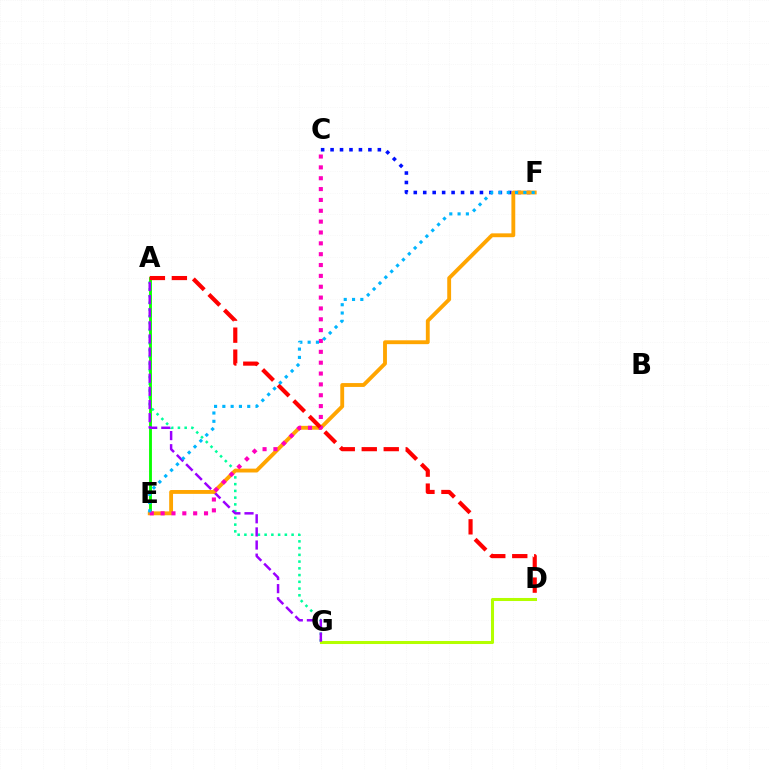{('C', 'F'): [{'color': '#0010ff', 'line_style': 'dotted', 'thickness': 2.57}], ('A', 'G'): [{'color': '#00ff9d', 'line_style': 'dotted', 'thickness': 1.83}, {'color': '#9b00ff', 'line_style': 'dashed', 'thickness': 1.78}], ('D', 'G'): [{'color': '#b3ff00', 'line_style': 'solid', 'thickness': 2.19}], ('A', 'E'): [{'color': '#08ff00', 'line_style': 'solid', 'thickness': 2.05}], ('E', 'F'): [{'color': '#ffa500', 'line_style': 'solid', 'thickness': 2.77}, {'color': '#00b5ff', 'line_style': 'dotted', 'thickness': 2.25}], ('C', 'E'): [{'color': '#ff00bd', 'line_style': 'dotted', 'thickness': 2.95}], ('A', 'D'): [{'color': '#ff0000', 'line_style': 'dashed', 'thickness': 2.99}]}